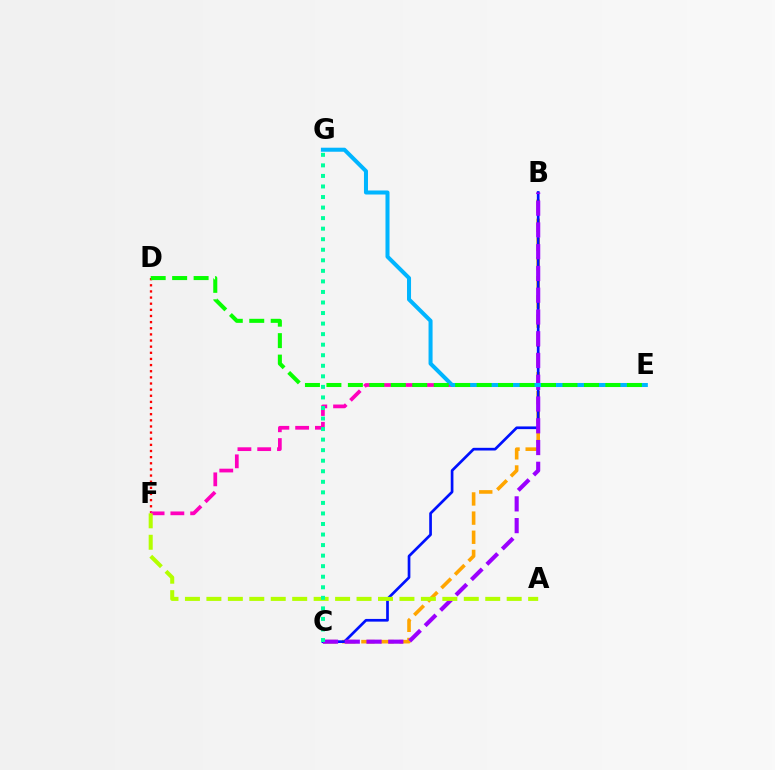{('B', 'C'): [{'color': '#ffa500', 'line_style': 'dashed', 'thickness': 2.6}, {'color': '#0010ff', 'line_style': 'solid', 'thickness': 1.94}, {'color': '#9b00ff', 'line_style': 'dashed', 'thickness': 2.96}], ('D', 'F'): [{'color': '#ff0000', 'line_style': 'dotted', 'thickness': 1.67}], ('E', 'F'): [{'color': '#ff00bd', 'line_style': 'dashed', 'thickness': 2.69}], ('E', 'G'): [{'color': '#00b5ff', 'line_style': 'solid', 'thickness': 2.9}], ('A', 'F'): [{'color': '#b3ff00', 'line_style': 'dashed', 'thickness': 2.91}], ('D', 'E'): [{'color': '#08ff00', 'line_style': 'dashed', 'thickness': 2.92}], ('C', 'G'): [{'color': '#00ff9d', 'line_style': 'dotted', 'thickness': 2.87}]}